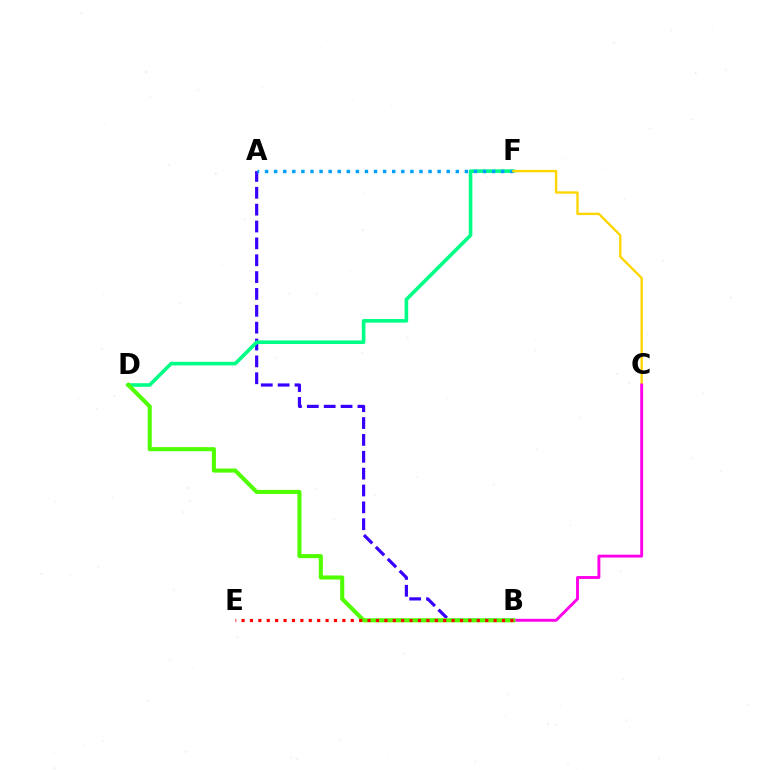{('A', 'B'): [{'color': '#3700ff', 'line_style': 'dashed', 'thickness': 2.29}], ('D', 'F'): [{'color': '#00ff86', 'line_style': 'solid', 'thickness': 2.6}], ('A', 'F'): [{'color': '#009eff', 'line_style': 'dotted', 'thickness': 2.47}], ('C', 'F'): [{'color': '#ffd500', 'line_style': 'solid', 'thickness': 1.69}], ('B', 'C'): [{'color': '#ff00ed', 'line_style': 'solid', 'thickness': 2.09}], ('B', 'D'): [{'color': '#4fff00', 'line_style': 'solid', 'thickness': 2.93}], ('B', 'E'): [{'color': '#ff0000', 'line_style': 'dotted', 'thickness': 2.28}]}